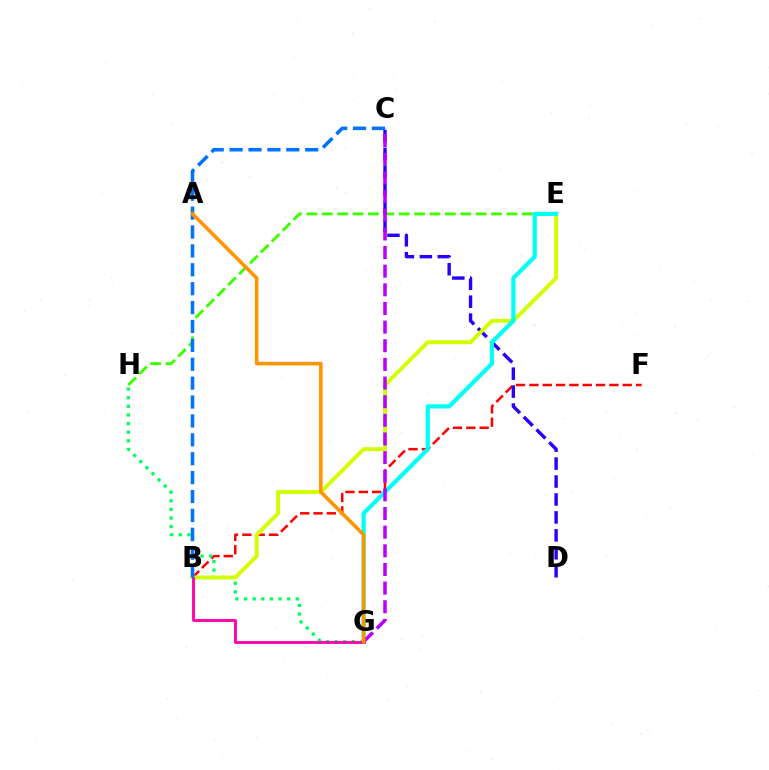{('E', 'H'): [{'color': '#3dff00', 'line_style': 'dashed', 'thickness': 2.09}], ('B', 'F'): [{'color': '#ff0000', 'line_style': 'dashed', 'thickness': 1.81}], ('G', 'H'): [{'color': '#00ff5c', 'line_style': 'dotted', 'thickness': 2.34}], ('C', 'D'): [{'color': '#2500ff', 'line_style': 'dashed', 'thickness': 2.44}], ('B', 'E'): [{'color': '#d1ff00', 'line_style': 'solid', 'thickness': 2.82}], ('E', 'G'): [{'color': '#00fff6', 'line_style': 'solid', 'thickness': 2.99}], ('C', 'G'): [{'color': '#b900ff', 'line_style': 'dashed', 'thickness': 2.53}], ('B', 'G'): [{'color': '#ff00ac', 'line_style': 'solid', 'thickness': 2.06}], ('B', 'C'): [{'color': '#0074ff', 'line_style': 'dashed', 'thickness': 2.57}], ('A', 'G'): [{'color': '#ff9400', 'line_style': 'solid', 'thickness': 2.59}]}